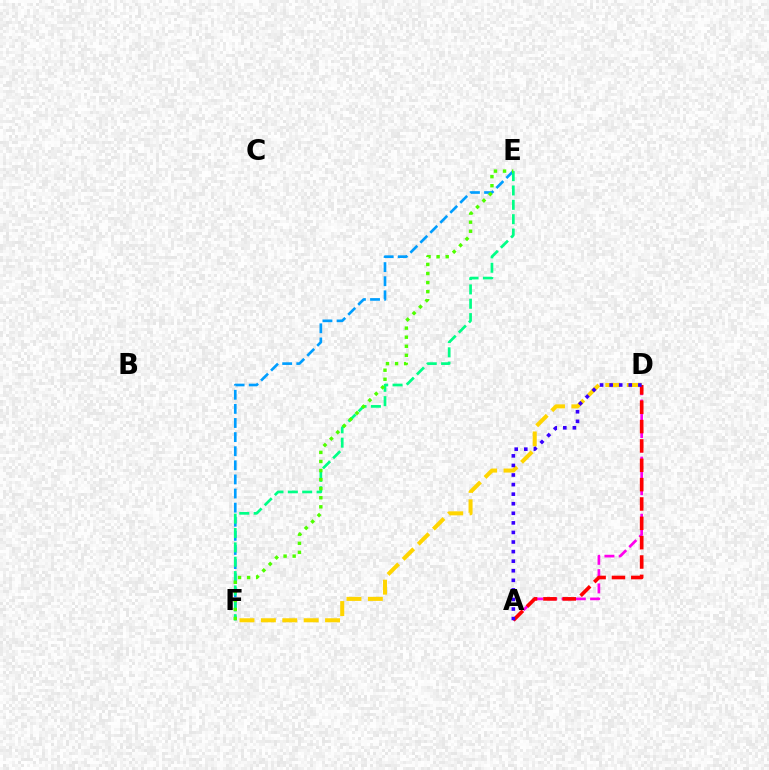{('E', 'F'): [{'color': '#009eff', 'line_style': 'dashed', 'thickness': 1.92}, {'color': '#00ff86', 'line_style': 'dashed', 'thickness': 1.95}, {'color': '#4fff00', 'line_style': 'dotted', 'thickness': 2.46}], ('D', 'F'): [{'color': '#ffd500', 'line_style': 'dashed', 'thickness': 2.91}], ('A', 'D'): [{'color': '#ff00ed', 'line_style': 'dashed', 'thickness': 1.94}, {'color': '#ff0000', 'line_style': 'dashed', 'thickness': 2.63}, {'color': '#3700ff', 'line_style': 'dotted', 'thickness': 2.6}]}